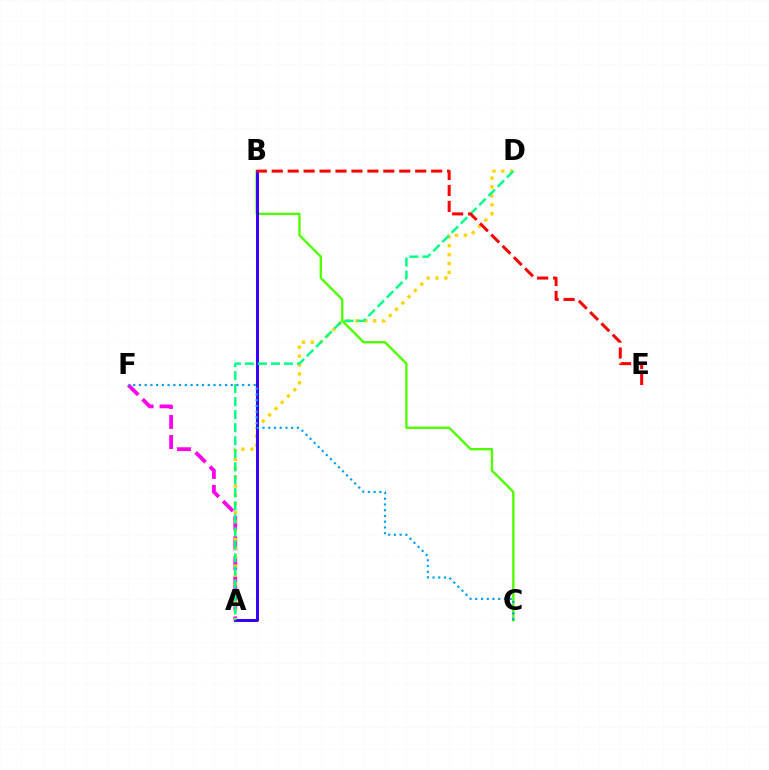{('A', 'F'): [{'color': '#ff00ed', 'line_style': 'dashed', 'thickness': 2.72}], ('B', 'C'): [{'color': '#4fff00', 'line_style': 'solid', 'thickness': 1.7}], ('A', 'D'): [{'color': '#ffd500', 'line_style': 'dotted', 'thickness': 2.42}, {'color': '#00ff86', 'line_style': 'dashed', 'thickness': 1.77}], ('A', 'B'): [{'color': '#3700ff', 'line_style': 'solid', 'thickness': 2.17}], ('C', 'F'): [{'color': '#009eff', 'line_style': 'dotted', 'thickness': 1.56}], ('B', 'E'): [{'color': '#ff0000', 'line_style': 'dashed', 'thickness': 2.17}]}